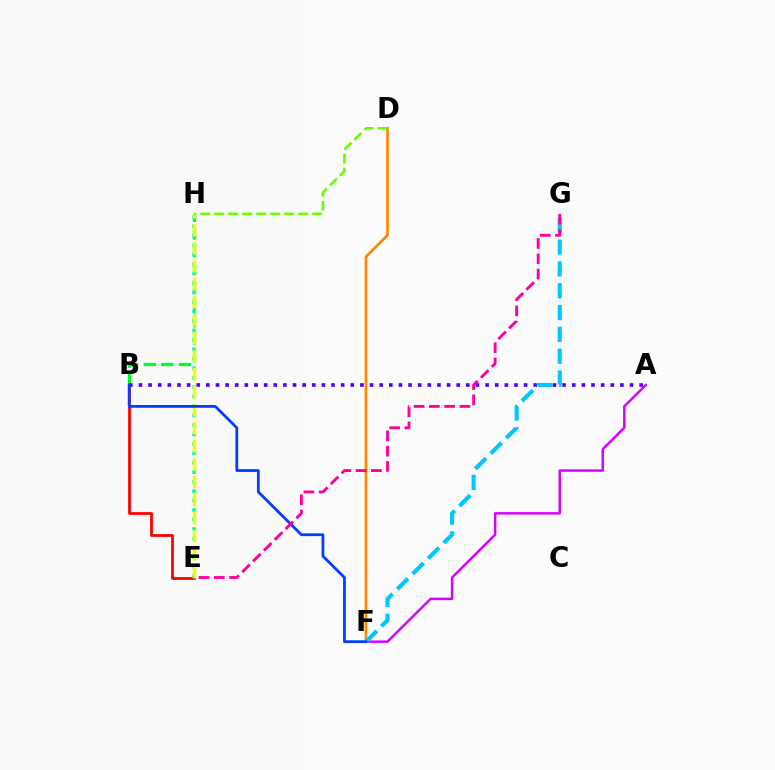{('D', 'F'): [{'color': '#ff8800', 'line_style': 'solid', 'thickness': 1.97}], ('B', 'E'): [{'color': '#ff0000', 'line_style': 'solid', 'thickness': 1.99}], ('B', 'H'): [{'color': '#00ff27', 'line_style': 'dashed', 'thickness': 2.39}], ('E', 'H'): [{'color': '#00ffaf', 'line_style': 'dotted', 'thickness': 2.57}, {'color': '#eeff00', 'line_style': 'dashed', 'thickness': 2.44}], ('A', 'F'): [{'color': '#d600ff', 'line_style': 'solid', 'thickness': 1.78}], ('A', 'B'): [{'color': '#4f00ff', 'line_style': 'dotted', 'thickness': 2.62}], ('F', 'G'): [{'color': '#00c7ff', 'line_style': 'dashed', 'thickness': 2.97}], ('B', 'F'): [{'color': '#003fff', 'line_style': 'solid', 'thickness': 2.0}], ('E', 'G'): [{'color': '#ff00a0', 'line_style': 'dashed', 'thickness': 2.07}], ('D', 'H'): [{'color': '#66ff00', 'line_style': 'dashed', 'thickness': 1.9}]}